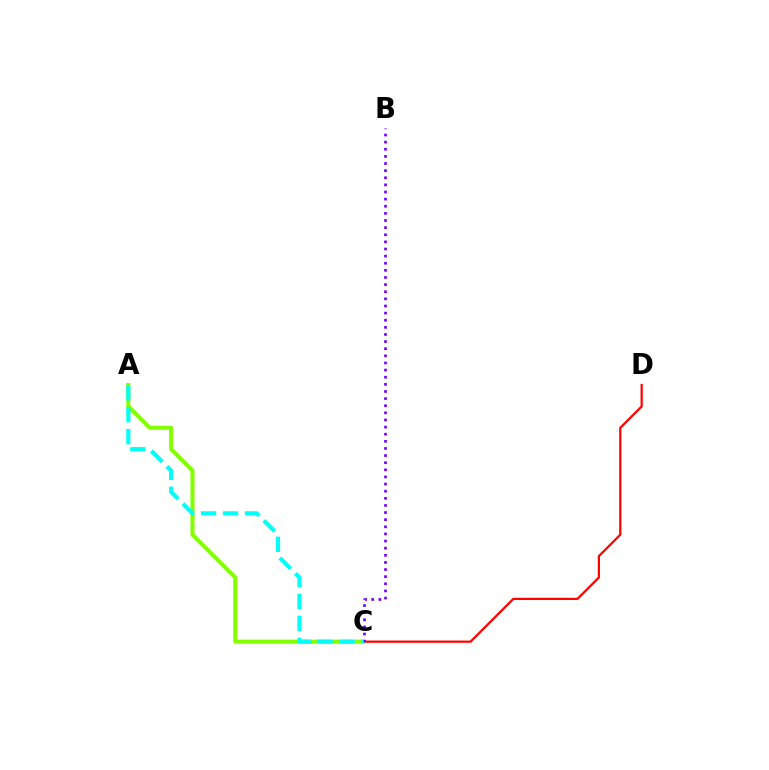{('C', 'D'): [{'color': '#ff0000', 'line_style': 'solid', 'thickness': 1.6}], ('A', 'C'): [{'color': '#84ff00', 'line_style': 'solid', 'thickness': 2.92}, {'color': '#00fff6', 'line_style': 'dashed', 'thickness': 2.99}], ('B', 'C'): [{'color': '#7200ff', 'line_style': 'dotted', 'thickness': 1.94}]}